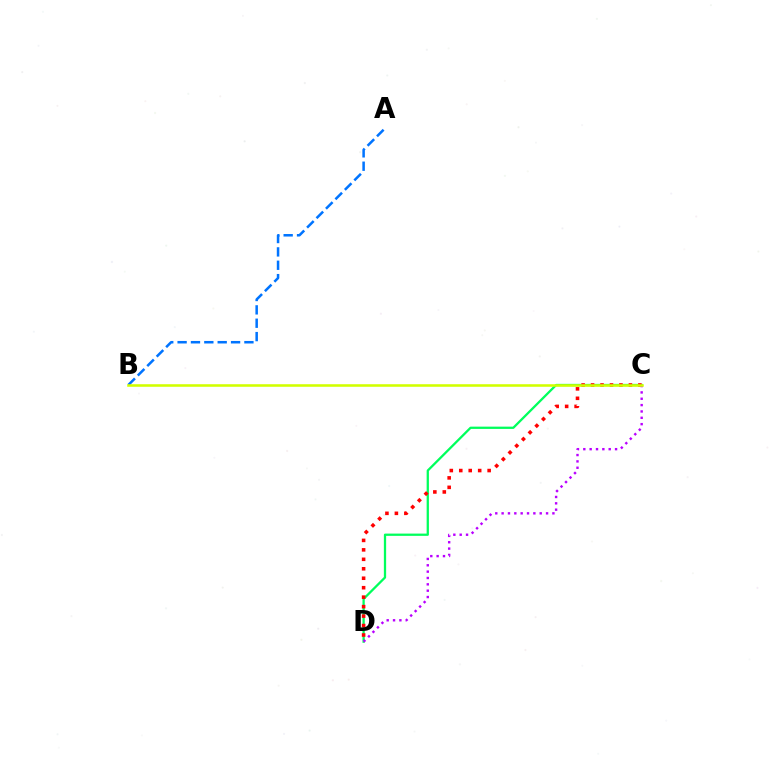{('C', 'D'): [{'color': '#00ff5c', 'line_style': 'solid', 'thickness': 1.64}, {'color': '#ff0000', 'line_style': 'dotted', 'thickness': 2.57}, {'color': '#b900ff', 'line_style': 'dotted', 'thickness': 1.72}], ('A', 'B'): [{'color': '#0074ff', 'line_style': 'dashed', 'thickness': 1.82}], ('B', 'C'): [{'color': '#d1ff00', 'line_style': 'solid', 'thickness': 1.84}]}